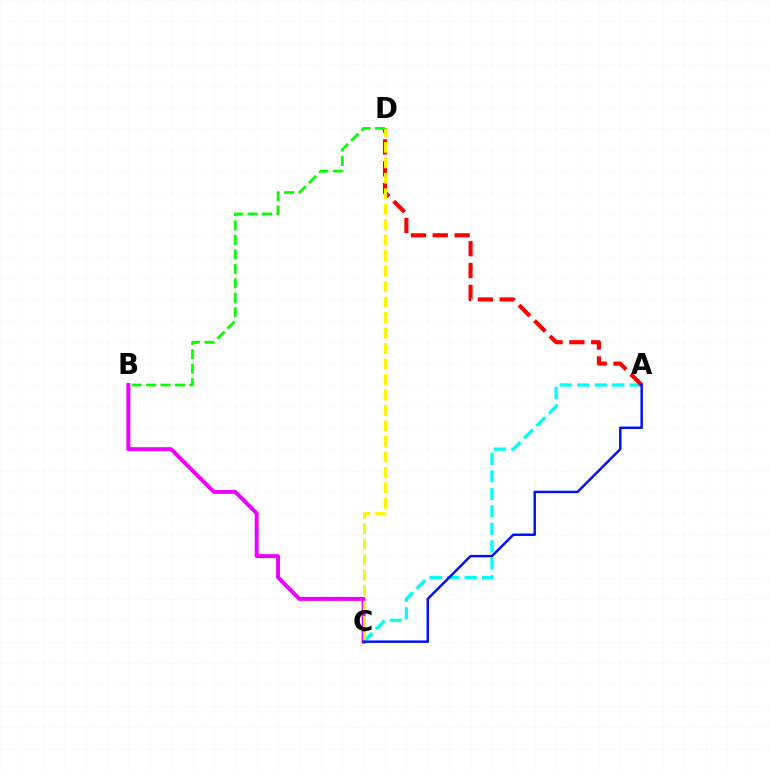{('A', 'C'): [{'color': '#00fff6', 'line_style': 'dashed', 'thickness': 2.38}, {'color': '#0010ff', 'line_style': 'solid', 'thickness': 1.77}], ('A', 'D'): [{'color': '#ff0000', 'line_style': 'dashed', 'thickness': 2.97}], ('B', 'C'): [{'color': '#ee00ff', 'line_style': 'solid', 'thickness': 2.84}], ('C', 'D'): [{'color': '#fcf500', 'line_style': 'dashed', 'thickness': 2.1}], ('B', 'D'): [{'color': '#08ff00', 'line_style': 'dashed', 'thickness': 1.96}]}